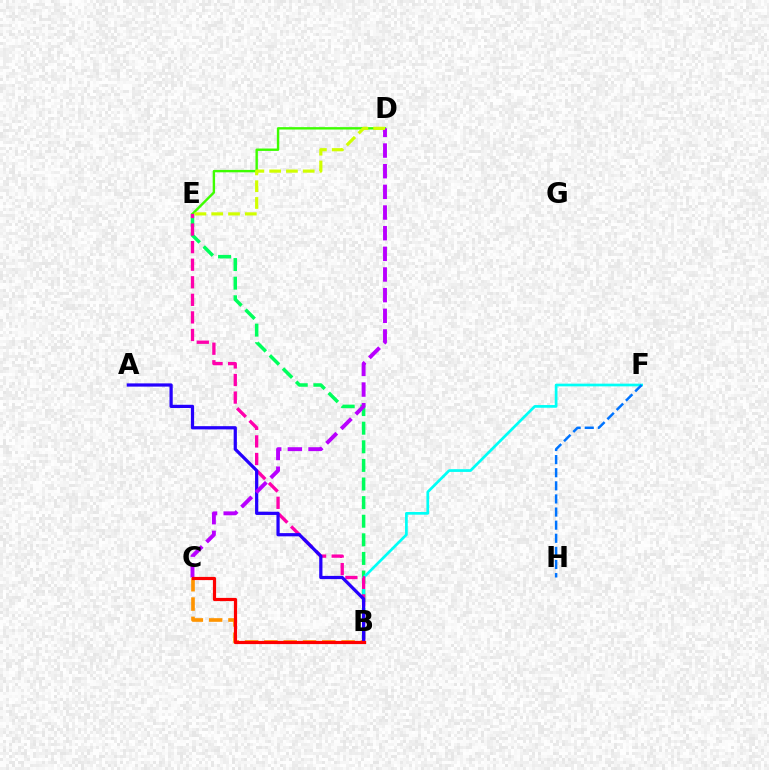{('B', 'C'): [{'color': '#ff9400', 'line_style': 'dashed', 'thickness': 2.62}, {'color': '#ff0000', 'line_style': 'solid', 'thickness': 2.29}], ('B', 'E'): [{'color': '#00ff5c', 'line_style': 'dashed', 'thickness': 2.53}, {'color': '#ff00ac', 'line_style': 'dashed', 'thickness': 2.39}], ('D', 'E'): [{'color': '#3dff00', 'line_style': 'solid', 'thickness': 1.73}, {'color': '#d1ff00', 'line_style': 'dashed', 'thickness': 2.28}], ('B', 'F'): [{'color': '#00fff6', 'line_style': 'solid', 'thickness': 1.95}], ('A', 'B'): [{'color': '#2500ff', 'line_style': 'solid', 'thickness': 2.32}], ('C', 'D'): [{'color': '#b900ff', 'line_style': 'dashed', 'thickness': 2.81}], ('F', 'H'): [{'color': '#0074ff', 'line_style': 'dashed', 'thickness': 1.78}]}